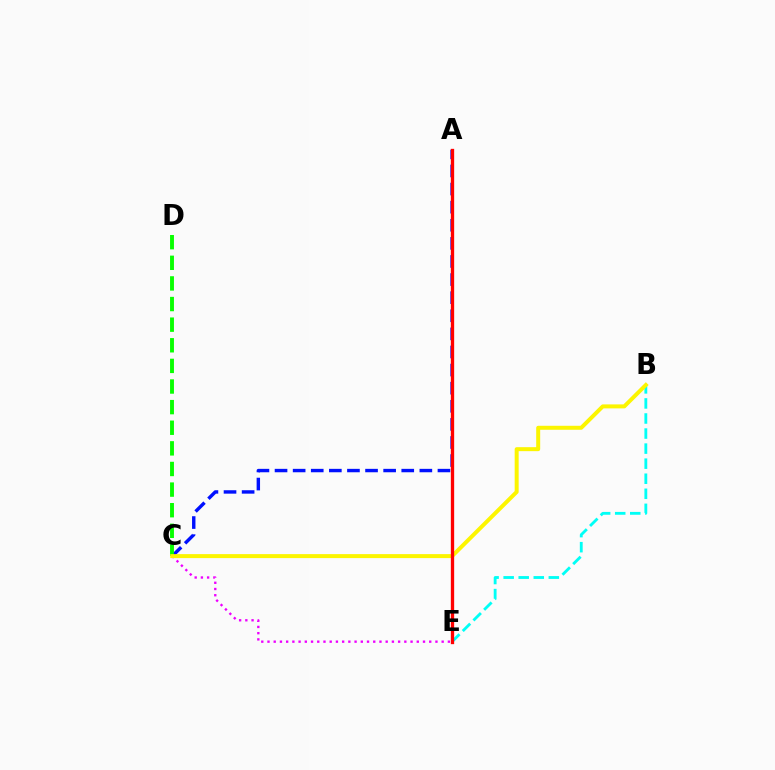{('B', 'E'): [{'color': '#00fff6', 'line_style': 'dashed', 'thickness': 2.05}], ('C', 'E'): [{'color': '#ee00ff', 'line_style': 'dotted', 'thickness': 1.69}], ('A', 'C'): [{'color': '#0010ff', 'line_style': 'dashed', 'thickness': 2.46}], ('C', 'D'): [{'color': '#08ff00', 'line_style': 'dashed', 'thickness': 2.8}], ('B', 'C'): [{'color': '#fcf500', 'line_style': 'solid', 'thickness': 2.87}], ('A', 'E'): [{'color': '#ff0000', 'line_style': 'solid', 'thickness': 2.39}]}